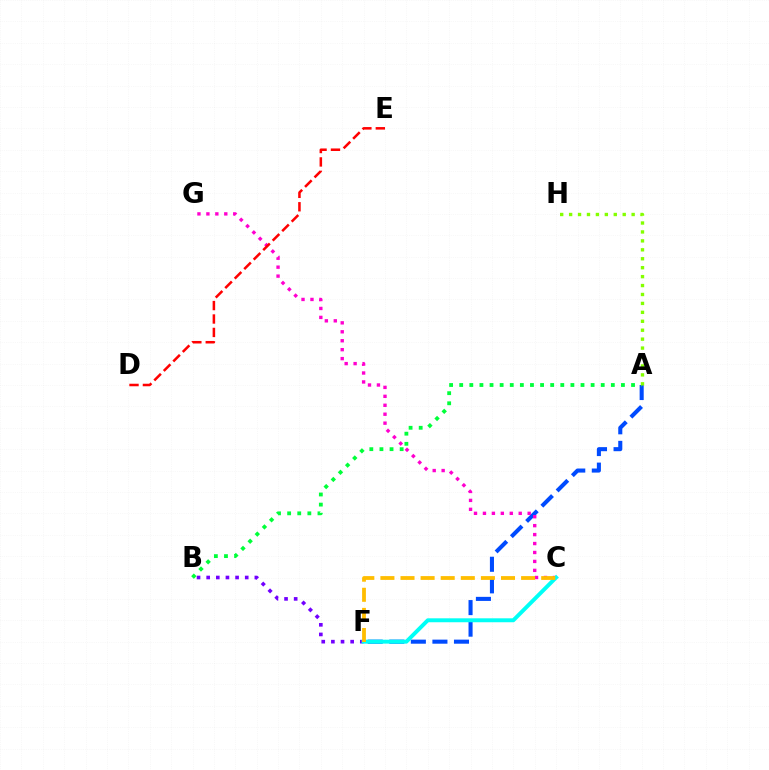{('A', 'F'): [{'color': '#004bff', 'line_style': 'dashed', 'thickness': 2.93}], ('B', 'F'): [{'color': '#7200ff', 'line_style': 'dotted', 'thickness': 2.62}], ('A', 'B'): [{'color': '#00ff39', 'line_style': 'dotted', 'thickness': 2.75}], ('C', 'G'): [{'color': '#ff00cf', 'line_style': 'dotted', 'thickness': 2.43}], ('C', 'F'): [{'color': '#00fff6', 'line_style': 'solid', 'thickness': 2.83}, {'color': '#ffbd00', 'line_style': 'dashed', 'thickness': 2.73}], ('A', 'H'): [{'color': '#84ff00', 'line_style': 'dotted', 'thickness': 2.43}], ('D', 'E'): [{'color': '#ff0000', 'line_style': 'dashed', 'thickness': 1.82}]}